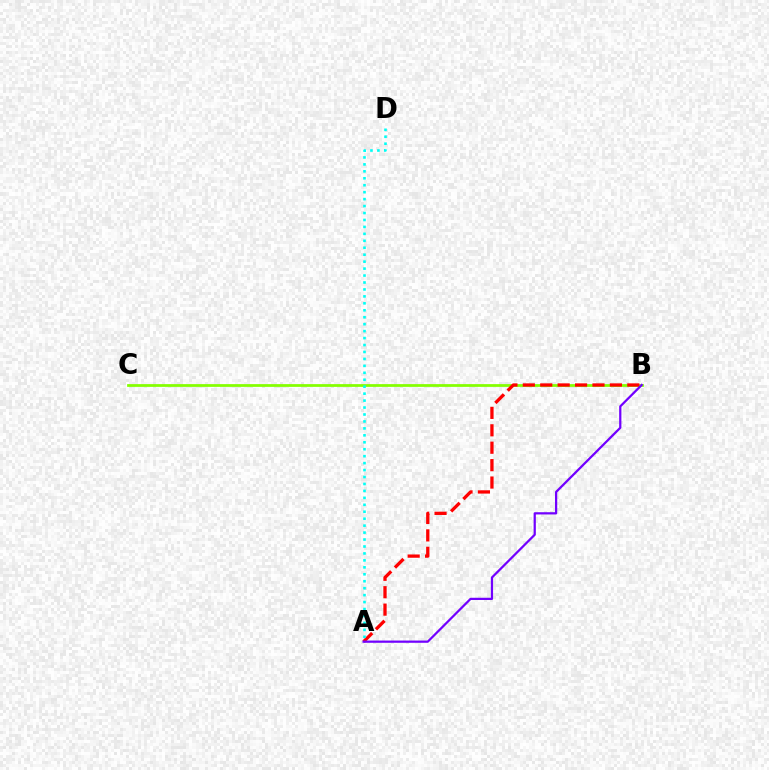{('B', 'C'): [{'color': '#84ff00', 'line_style': 'solid', 'thickness': 1.98}], ('A', 'B'): [{'color': '#ff0000', 'line_style': 'dashed', 'thickness': 2.37}, {'color': '#7200ff', 'line_style': 'solid', 'thickness': 1.61}], ('A', 'D'): [{'color': '#00fff6', 'line_style': 'dotted', 'thickness': 1.89}]}